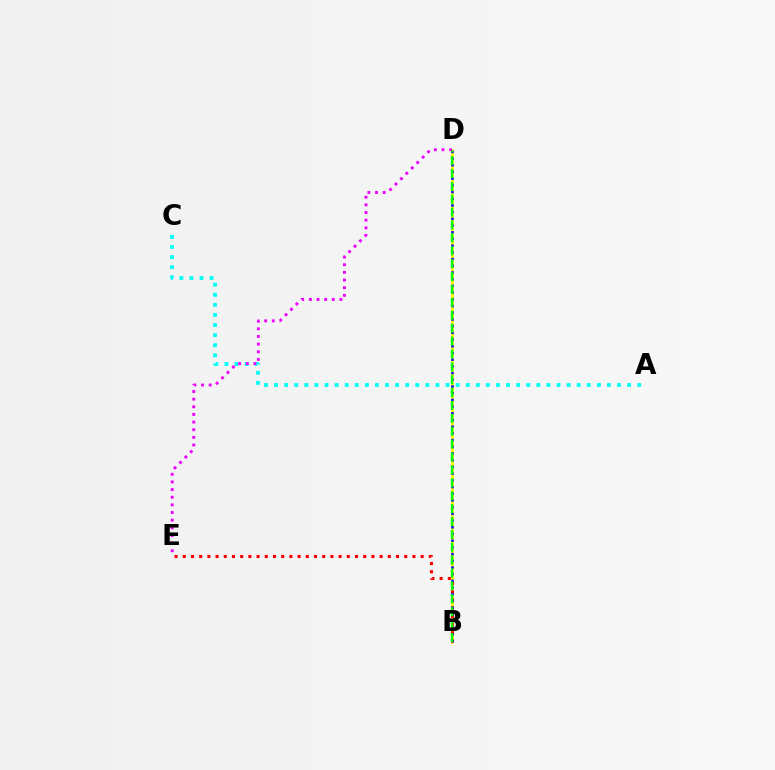{('B', 'D'): [{'color': '#fcf500', 'line_style': 'solid', 'thickness': 2.06}, {'color': '#0010ff', 'line_style': 'dotted', 'thickness': 1.82}, {'color': '#08ff00', 'line_style': 'dashed', 'thickness': 1.75}], ('B', 'E'): [{'color': '#ff0000', 'line_style': 'dotted', 'thickness': 2.23}], ('A', 'C'): [{'color': '#00fff6', 'line_style': 'dotted', 'thickness': 2.74}], ('D', 'E'): [{'color': '#ee00ff', 'line_style': 'dotted', 'thickness': 2.08}]}